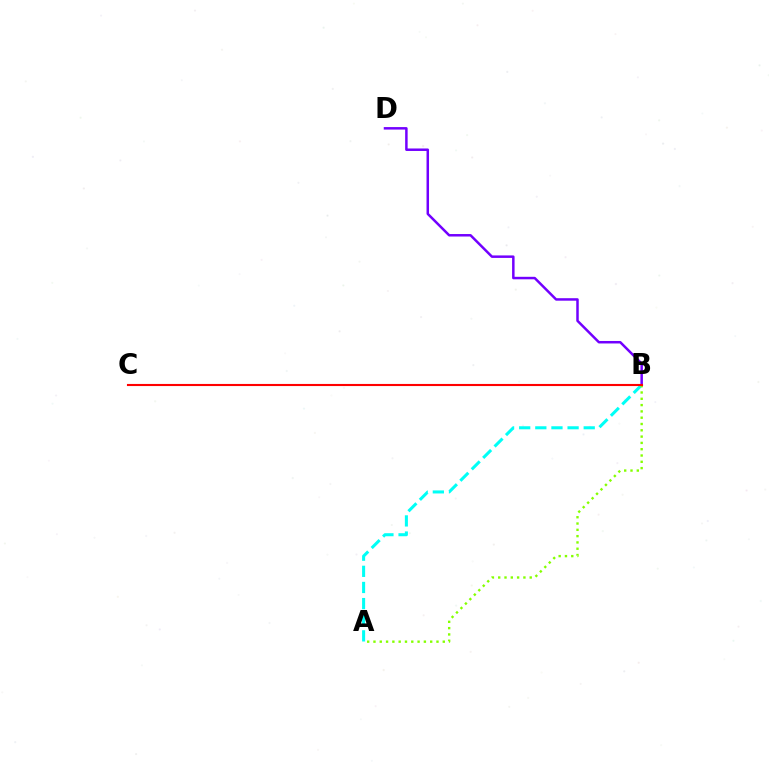{('B', 'D'): [{'color': '#7200ff', 'line_style': 'solid', 'thickness': 1.79}], ('A', 'B'): [{'color': '#00fff6', 'line_style': 'dashed', 'thickness': 2.19}, {'color': '#84ff00', 'line_style': 'dotted', 'thickness': 1.71}], ('B', 'C'): [{'color': '#ff0000', 'line_style': 'solid', 'thickness': 1.52}]}